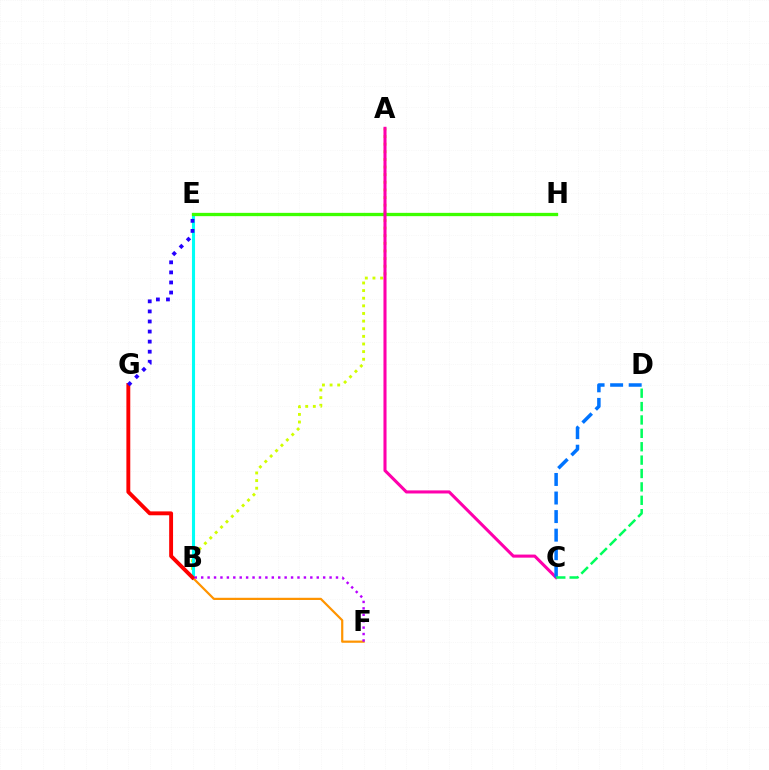{('A', 'B'): [{'color': '#d1ff00', 'line_style': 'dotted', 'thickness': 2.07}], ('B', 'E'): [{'color': '#00fff6', 'line_style': 'solid', 'thickness': 2.22}], ('B', 'F'): [{'color': '#ff9400', 'line_style': 'solid', 'thickness': 1.59}, {'color': '#b900ff', 'line_style': 'dotted', 'thickness': 1.74}], ('B', 'G'): [{'color': '#ff0000', 'line_style': 'solid', 'thickness': 2.8}], ('E', 'H'): [{'color': '#3dff00', 'line_style': 'solid', 'thickness': 2.37}], ('A', 'C'): [{'color': '#ff00ac', 'line_style': 'solid', 'thickness': 2.21}], ('C', 'D'): [{'color': '#0074ff', 'line_style': 'dashed', 'thickness': 2.52}, {'color': '#00ff5c', 'line_style': 'dashed', 'thickness': 1.82}], ('E', 'G'): [{'color': '#2500ff', 'line_style': 'dotted', 'thickness': 2.74}]}